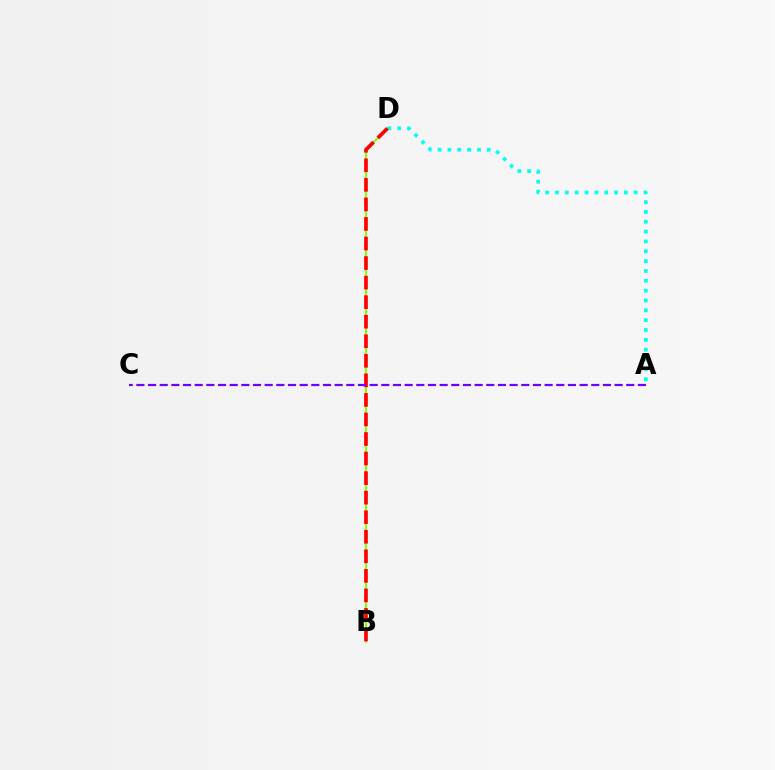{('B', 'D'): [{'color': '#84ff00', 'line_style': 'solid', 'thickness': 1.51}, {'color': '#ff0000', 'line_style': 'dashed', 'thickness': 2.66}], ('A', 'D'): [{'color': '#00fff6', 'line_style': 'dotted', 'thickness': 2.67}], ('A', 'C'): [{'color': '#7200ff', 'line_style': 'dashed', 'thickness': 1.58}]}